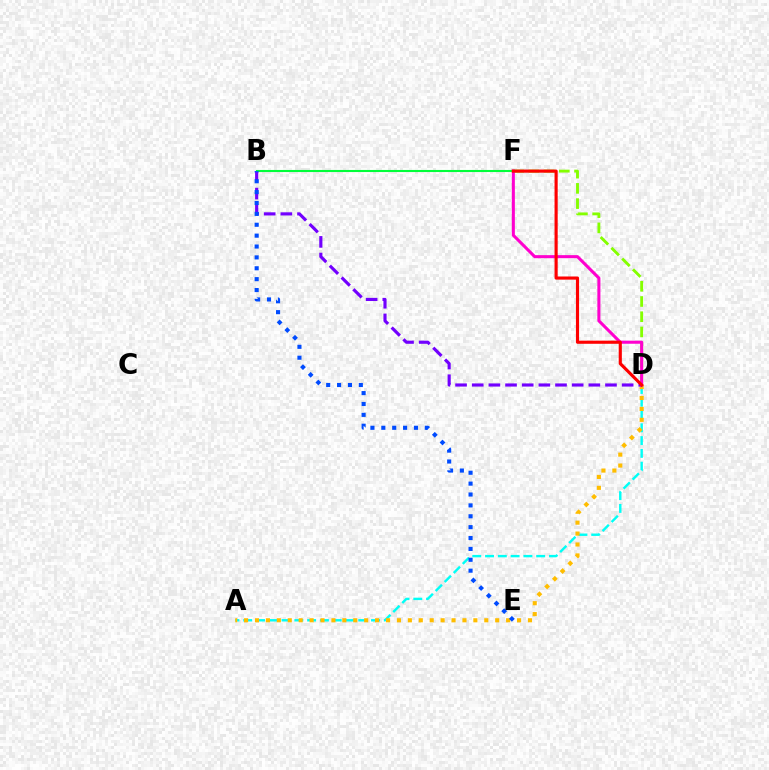{('A', 'D'): [{'color': '#00fff6', 'line_style': 'dashed', 'thickness': 1.74}, {'color': '#ffbd00', 'line_style': 'dotted', 'thickness': 2.97}], ('D', 'F'): [{'color': '#84ff00', 'line_style': 'dashed', 'thickness': 2.07}, {'color': '#ff00cf', 'line_style': 'solid', 'thickness': 2.2}, {'color': '#ff0000', 'line_style': 'solid', 'thickness': 2.26}], ('B', 'D'): [{'color': '#7200ff', 'line_style': 'dashed', 'thickness': 2.26}], ('B', 'F'): [{'color': '#00ff39', 'line_style': 'solid', 'thickness': 1.51}], ('B', 'E'): [{'color': '#004bff', 'line_style': 'dotted', 'thickness': 2.96}]}